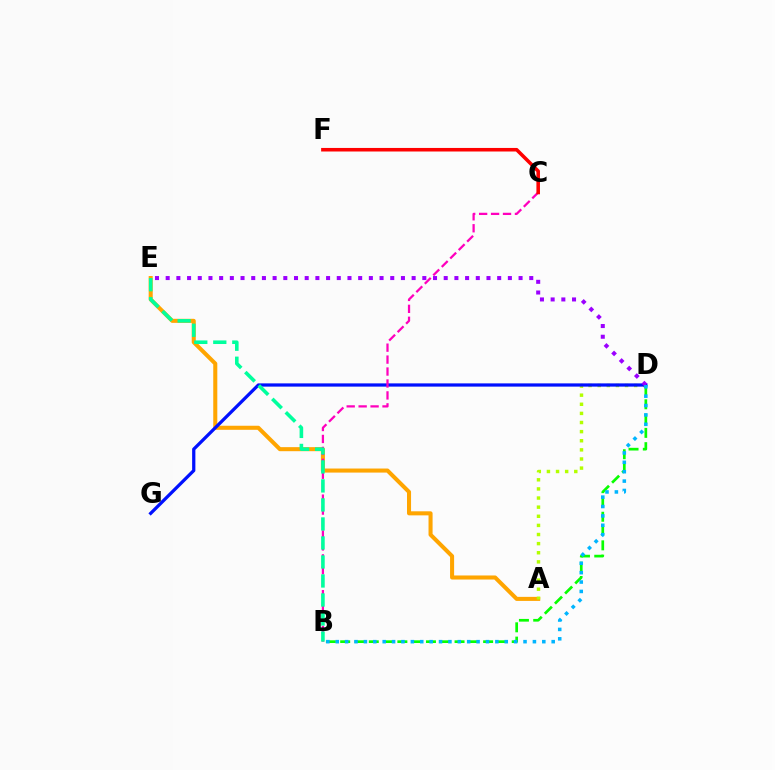{('B', 'D'): [{'color': '#08ff00', 'line_style': 'dashed', 'thickness': 1.94}, {'color': '#00b5ff', 'line_style': 'dotted', 'thickness': 2.55}], ('A', 'E'): [{'color': '#ffa500', 'line_style': 'solid', 'thickness': 2.92}], ('A', 'D'): [{'color': '#b3ff00', 'line_style': 'dotted', 'thickness': 2.48}], ('D', 'G'): [{'color': '#0010ff', 'line_style': 'solid', 'thickness': 2.34}], ('B', 'C'): [{'color': '#ff00bd', 'line_style': 'dashed', 'thickness': 1.62}], ('C', 'F'): [{'color': '#ff0000', 'line_style': 'solid', 'thickness': 2.56}], ('B', 'E'): [{'color': '#00ff9d', 'line_style': 'dashed', 'thickness': 2.58}], ('D', 'E'): [{'color': '#9b00ff', 'line_style': 'dotted', 'thickness': 2.91}]}